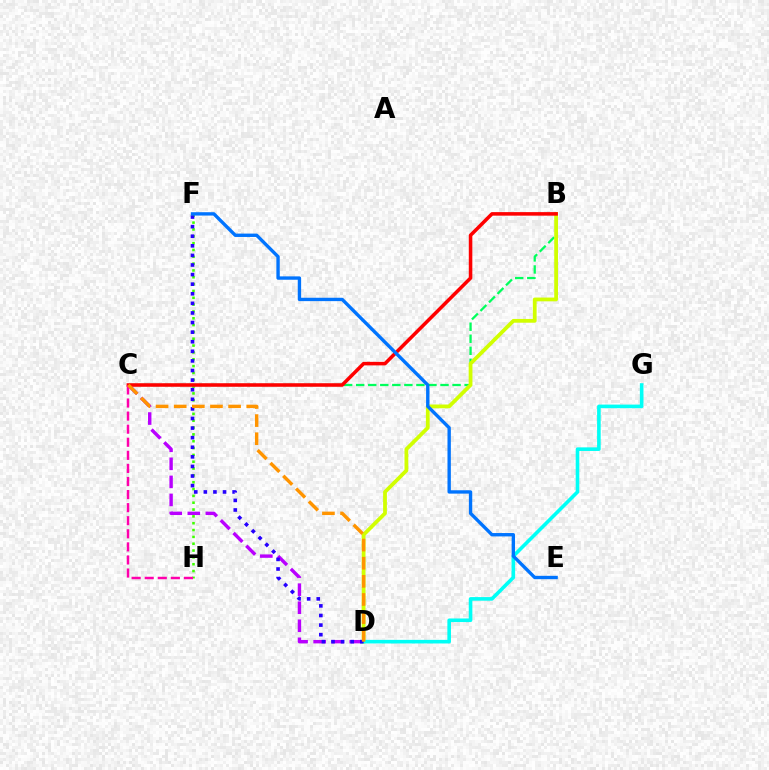{('C', 'D'): [{'color': '#b900ff', 'line_style': 'dashed', 'thickness': 2.45}, {'color': '#ff9400', 'line_style': 'dashed', 'thickness': 2.46}], ('B', 'C'): [{'color': '#00ff5c', 'line_style': 'dashed', 'thickness': 1.64}, {'color': '#ff0000', 'line_style': 'solid', 'thickness': 2.55}], ('B', 'D'): [{'color': '#d1ff00', 'line_style': 'solid', 'thickness': 2.72}], ('F', 'H'): [{'color': '#3dff00', 'line_style': 'dotted', 'thickness': 1.86}], ('D', 'G'): [{'color': '#00fff6', 'line_style': 'solid', 'thickness': 2.59}], ('C', 'H'): [{'color': '#ff00ac', 'line_style': 'dashed', 'thickness': 1.78}], ('D', 'F'): [{'color': '#2500ff', 'line_style': 'dotted', 'thickness': 2.61}], ('E', 'F'): [{'color': '#0074ff', 'line_style': 'solid', 'thickness': 2.42}]}